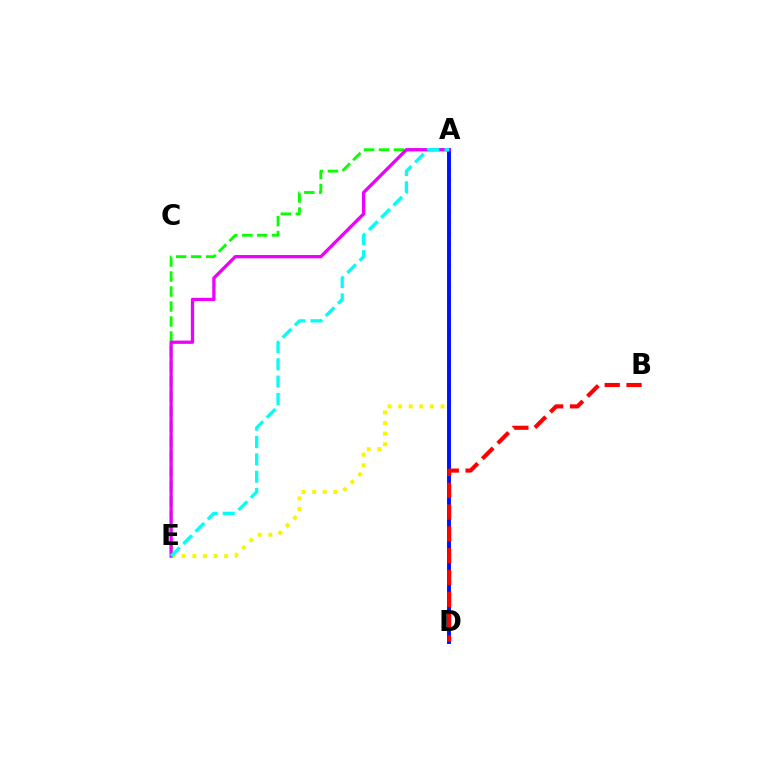{('A', 'E'): [{'color': '#fcf500', 'line_style': 'dotted', 'thickness': 2.88}, {'color': '#08ff00', 'line_style': 'dashed', 'thickness': 2.04}, {'color': '#ee00ff', 'line_style': 'solid', 'thickness': 2.36}, {'color': '#00fff6', 'line_style': 'dashed', 'thickness': 2.35}], ('A', 'D'): [{'color': '#0010ff', 'line_style': 'solid', 'thickness': 2.82}], ('B', 'D'): [{'color': '#ff0000', 'line_style': 'dashed', 'thickness': 2.96}]}